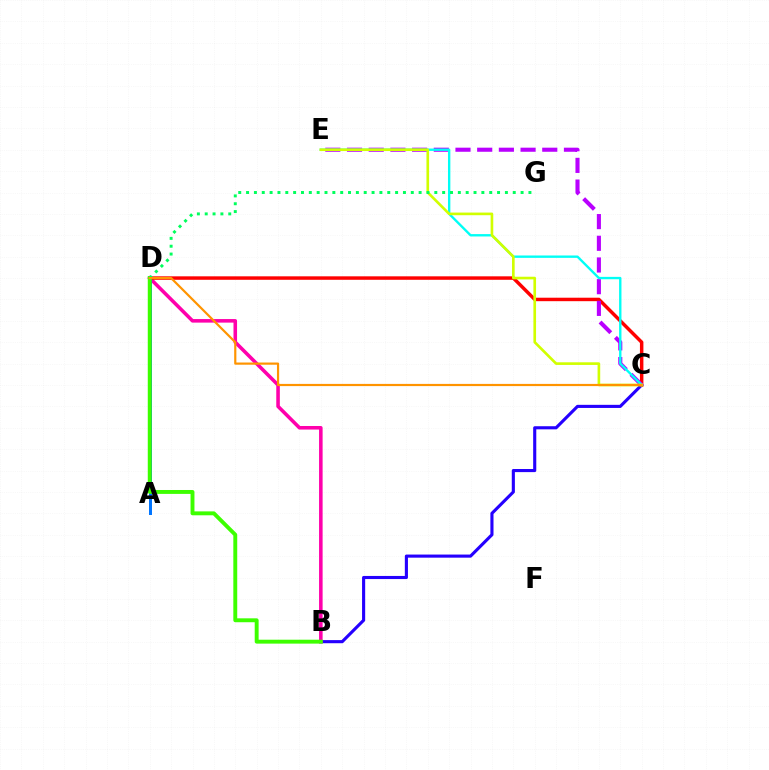{('B', 'C'): [{'color': '#2500ff', 'line_style': 'solid', 'thickness': 2.24}], ('B', 'D'): [{'color': '#ff00ac', 'line_style': 'solid', 'thickness': 2.56}, {'color': '#3dff00', 'line_style': 'solid', 'thickness': 2.81}], ('C', 'D'): [{'color': '#ff0000', 'line_style': 'solid', 'thickness': 2.5}, {'color': '#ff9400', 'line_style': 'solid', 'thickness': 1.58}], ('A', 'D'): [{'color': '#0074ff', 'line_style': 'solid', 'thickness': 2.15}], ('C', 'E'): [{'color': '#b900ff', 'line_style': 'dashed', 'thickness': 2.95}, {'color': '#00fff6', 'line_style': 'solid', 'thickness': 1.7}, {'color': '#d1ff00', 'line_style': 'solid', 'thickness': 1.9}], ('D', 'G'): [{'color': '#00ff5c', 'line_style': 'dotted', 'thickness': 2.13}]}